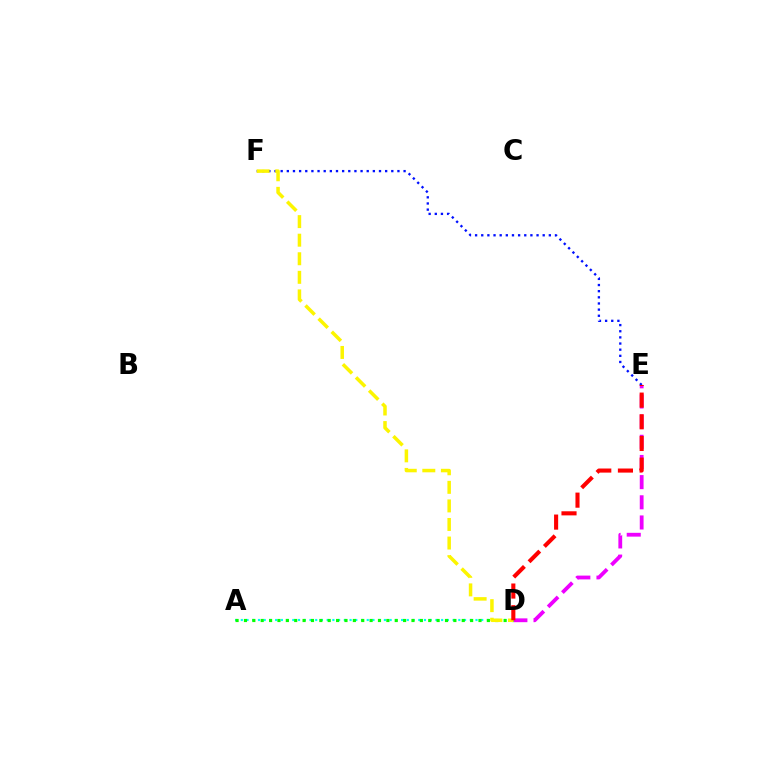{('A', 'D'): [{'color': '#00fff6', 'line_style': 'dotted', 'thickness': 1.56}, {'color': '#08ff00', 'line_style': 'dotted', 'thickness': 2.28}], ('E', 'F'): [{'color': '#0010ff', 'line_style': 'dotted', 'thickness': 1.67}], ('D', 'E'): [{'color': '#ee00ff', 'line_style': 'dashed', 'thickness': 2.74}, {'color': '#ff0000', 'line_style': 'dashed', 'thickness': 2.94}], ('D', 'F'): [{'color': '#fcf500', 'line_style': 'dashed', 'thickness': 2.52}]}